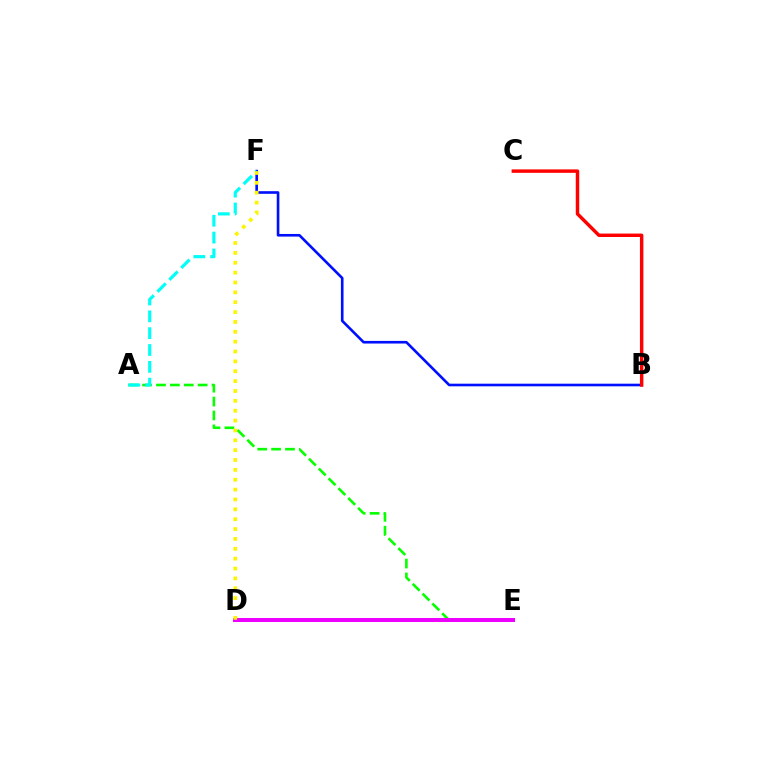{('A', 'E'): [{'color': '#08ff00', 'line_style': 'dashed', 'thickness': 1.89}], ('B', 'F'): [{'color': '#0010ff', 'line_style': 'solid', 'thickness': 1.9}], ('A', 'F'): [{'color': '#00fff6', 'line_style': 'dashed', 'thickness': 2.29}], ('B', 'C'): [{'color': '#ff0000', 'line_style': 'solid', 'thickness': 2.48}], ('D', 'E'): [{'color': '#ee00ff', 'line_style': 'solid', 'thickness': 2.89}], ('D', 'F'): [{'color': '#fcf500', 'line_style': 'dotted', 'thickness': 2.68}]}